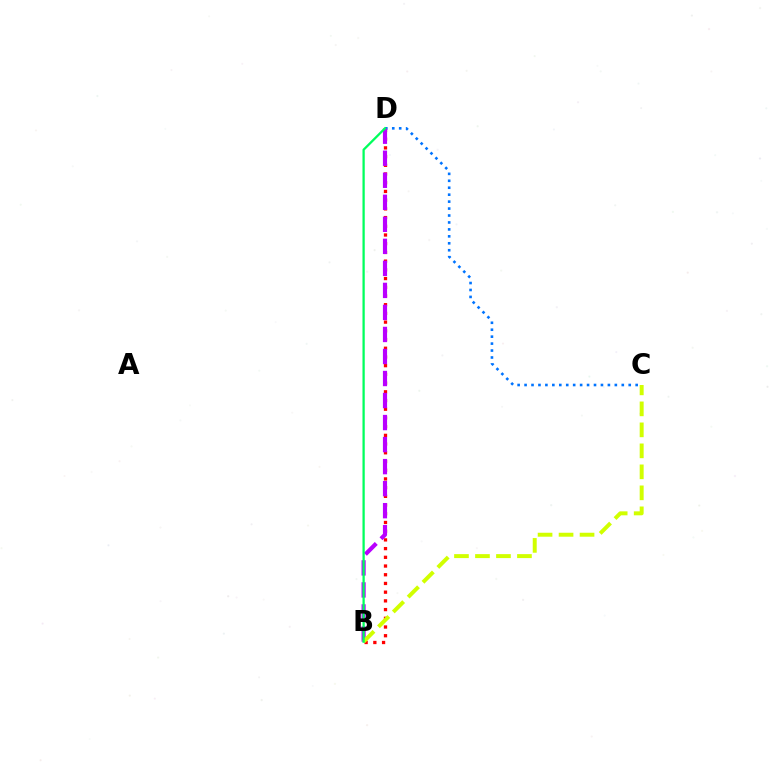{('B', 'D'): [{'color': '#ff0000', 'line_style': 'dotted', 'thickness': 2.37}, {'color': '#b900ff', 'line_style': 'dashed', 'thickness': 2.99}, {'color': '#00ff5c', 'line_style': 'solid', 'thickness': 1.64}], ('C', 'D'): [{'color': '#0074ff', 'line_style': 'dotted', 'thickness': 1.89}], ('B', 'C'): [{'color': '#d1ff00', 'line_style': 'dashed', 'thickness': 2.85}]}